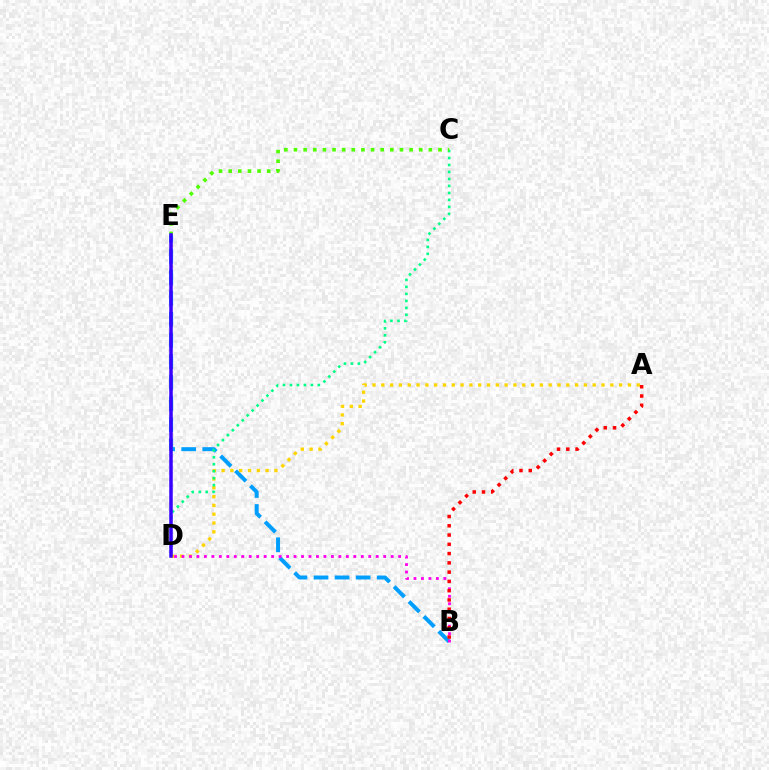{('B', 'E'): [{'color': '#009eff', 'line_style': 'dashed', 'thickness': 2.86}], ('A', 'D'): [{'color': '#ffd500', 'line_style': 'dotted', 'thickness': 2.39}], ('B', 'D'): [{'color': '#ff00ed', 'line_style': 'dotted', 'thickness': 2.03}], ('A', 'B'): [{'color': '#ff0000', 'line_style': 'dotted', 'thickness': 2.52}], ('C', 'D'): [{'color': '#00ff86', 'line_style': 'dotted', 'thickness': 1.9}], ('C', 'E'): [{'color': '#4fff00', 'line_style': 'dotted', 'thickness': 2.62}], ('D', 'E'): [{'color': '#3700ff', 'line_style': 'solid', 'thickness': 2.53}]}